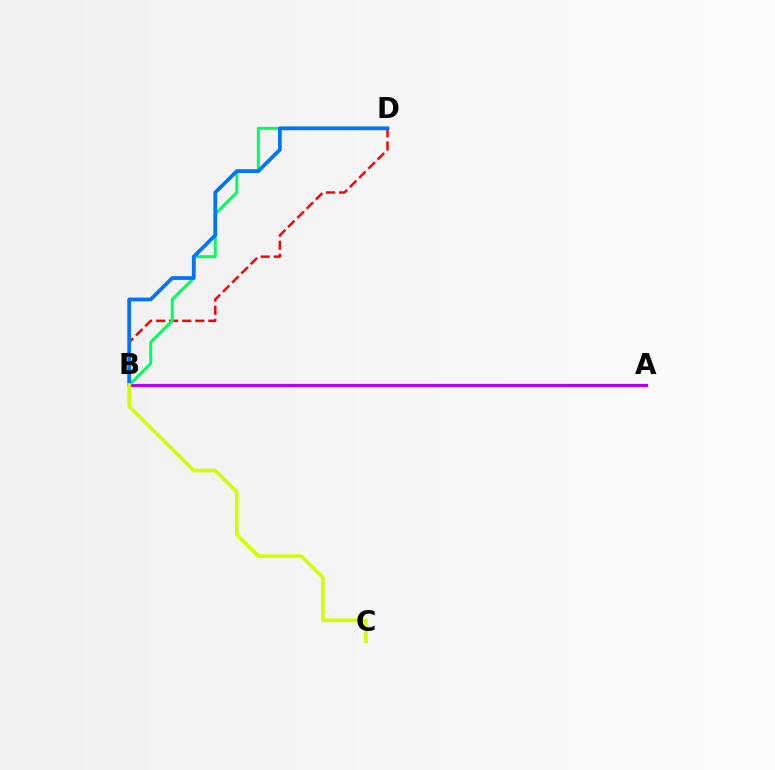{('A', 'B'): [{'color': '#b900ff', 'line_style': 'solid', 'thickness': 2.27}], ('B', 'D'): [{'color': '#ff0000', 'line_style': 'dashed', 'thickness': 1.77}, {'color': '#00ff5c', 'line_style': 'solid', 'thickness': 2.13}, {'color': '#0074ff', 'line_style': 'solid', 'thickness': 2.69}], ('B', 'C'): [{'color': '#d1ff00', 'line_style': 'solid', 'thickness': 2.61}]}